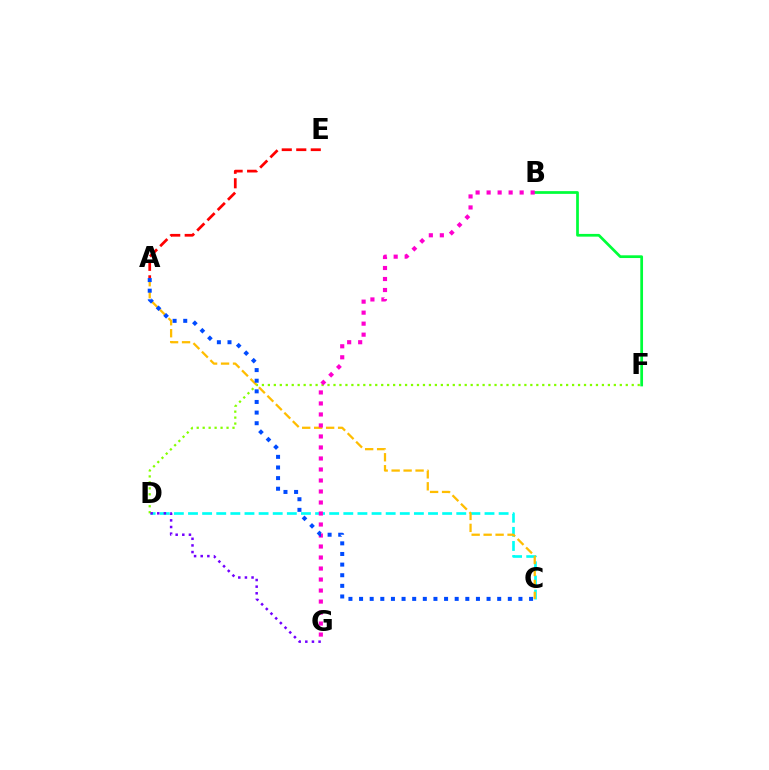{('C', 'D'): [{'color': '#00fff6', 'line_style': 'dashed', 'thickness': 1.92}], ('D', 'F'): [{'color': '#84ff00', 'line_style': 'dotted', 'thickness': 1.62}], ('D', 'G'): [{'color': '#7200ff', 'line_style': 'dotted', 'thickness': 1.8}], ('A', 'C'): [{'color': '#ffbd00', 'line_style': 'dashed', 'thickness': 1.63}, {'color': '#004bff', 'line_style': 'dotted', 'thickness': 2.89}], ('B', 'F'): [{'color': '#00ff39', 'line_style': 'solid', 'thickness': 1.97}], ('B', 'G'): [{'color': '#ff00cf', 'line_style': 'dotted', 'thickness': 2.99}], ('A', 'E'): [{'color': '#ff0000', 'line_style': 'dashed', 'thickness': 1.97}]}